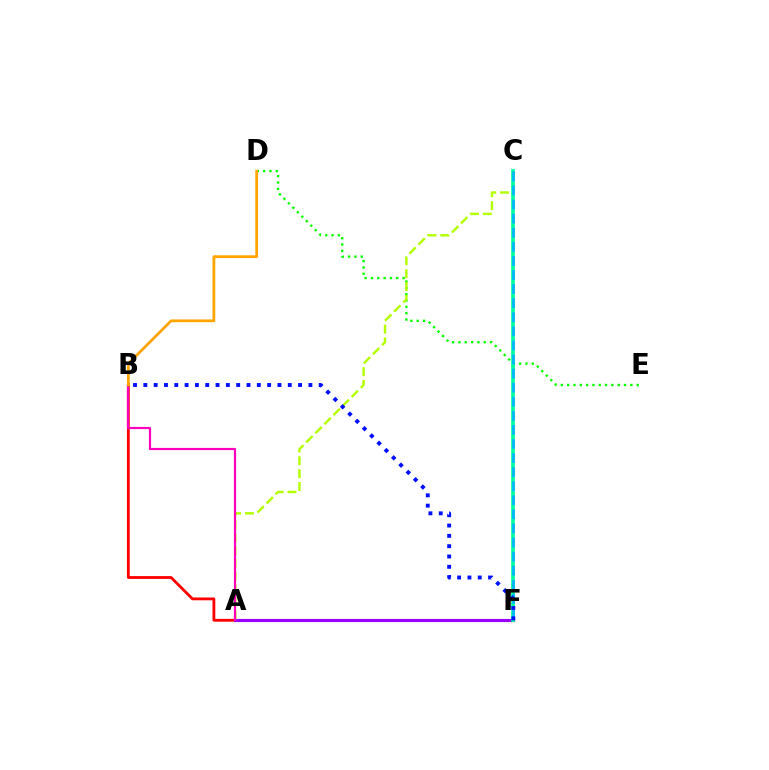{('D', 'E'): [{'color': '#08ff00', 'line_style': 'dotted', 'thickness': 1.72}], ('A', 'B'): [{'color': '#ff0000', 'line_style': 'solid', 'thickness': 2.03}, {'color': '#ff00bd', 'line_style': 'solid', 'thickness': 1.58}], ('A', 'F'): [{'color': '#9b00ff', 'line_style': 'solid', 'thickness': 2.24}], ('A', 'C'): [{'color': '#b3ff00', 'line_style': 'dashed', 'thickness': 1.75}], ('C', 'F'): [{'color': '#00ff9d', 'line_style': 'solid', 'thickness': 2.65}, {'color': '#00b5ff', 'line_style': 'dashed', 'thickness': 1.91}], ('B', 'D'): [{'color': '#ffa500', 'line_style': 'solid', 'thickness': 2.01}], ('B', 'F'): [{'color': '#0010ff', 'line_style': 'dotted', 'thickness': 2.8}]}